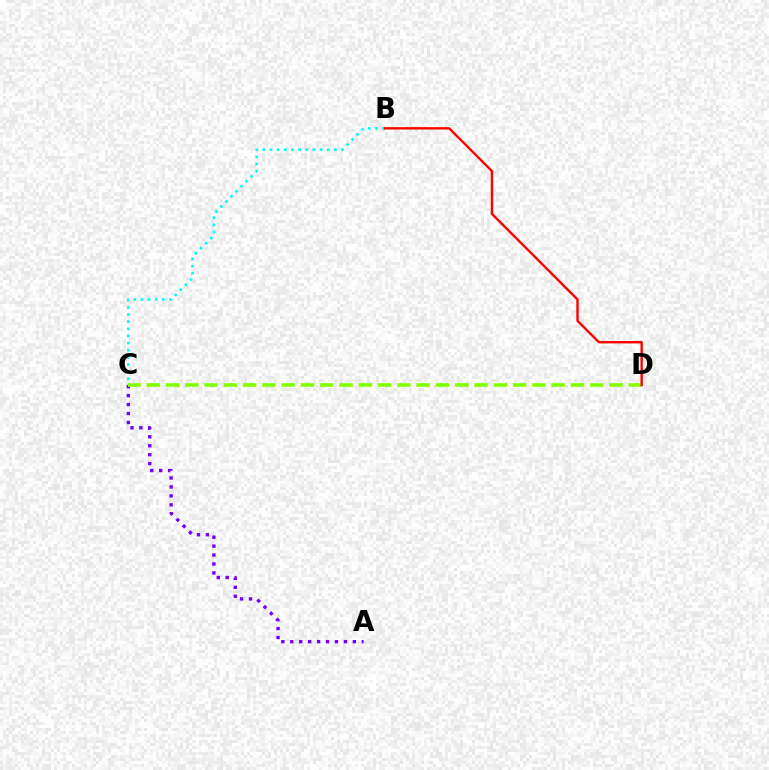{('B', 'C'): [{'color': '#00fff6', 'line_style': 'dotted', 'thickness': 1.94}], ('A', 'C'): [{'color': '#7200ff', 'line_style': 'dotted', 'thickness': 2.43}], ('C', 'D'): [{'color': '#84ff00', 'line_style': 'dashed', 'thickness': 2.62}], ('B', 'D'): [{'color': '#ff0000', 'line_style': 'solid', 'thickness': 1.71}]}